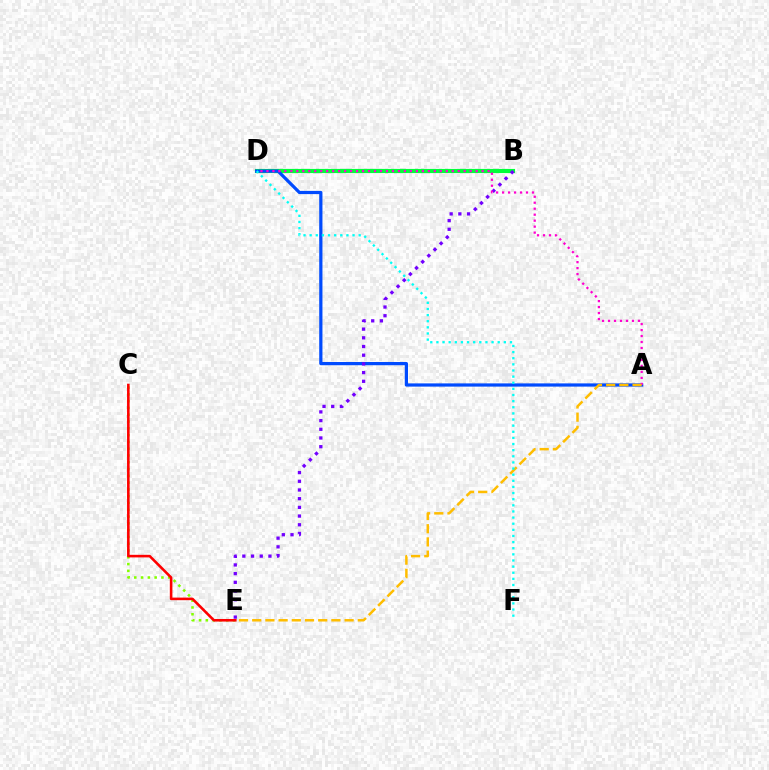{('C', 'E'): [{'color': '#84ff00', 'line_style': 'dotted', 'thickness': 1.84}, {'color': '#ff0000', 'line_style': 'solid', 'thickness': 1.86}], ('B', 'D'): [{'color': '#00ff39', 'line_style': 'solid', 'thickness': 2.99}], ('A', 'D'): [{'color': '#004bff', 'line_style': 'solid', 'thickness': 2.32}, {'color': '#ff00cf', 'line_style': 'dotted', 'thickness': 1.62}], ('B', 'E'): [{'color': '#7200ff', 'line_style': 'dotted', 'thickness': 2.36}], ('A', 'E'): [{'color': '#ffbd00', 'line_style': 'dashed', 'thickness': 1.79}], ('D', 'F'): [{'color': '#00fff6', 'line_style': 'dotted', 'thickness': 1.67}]}